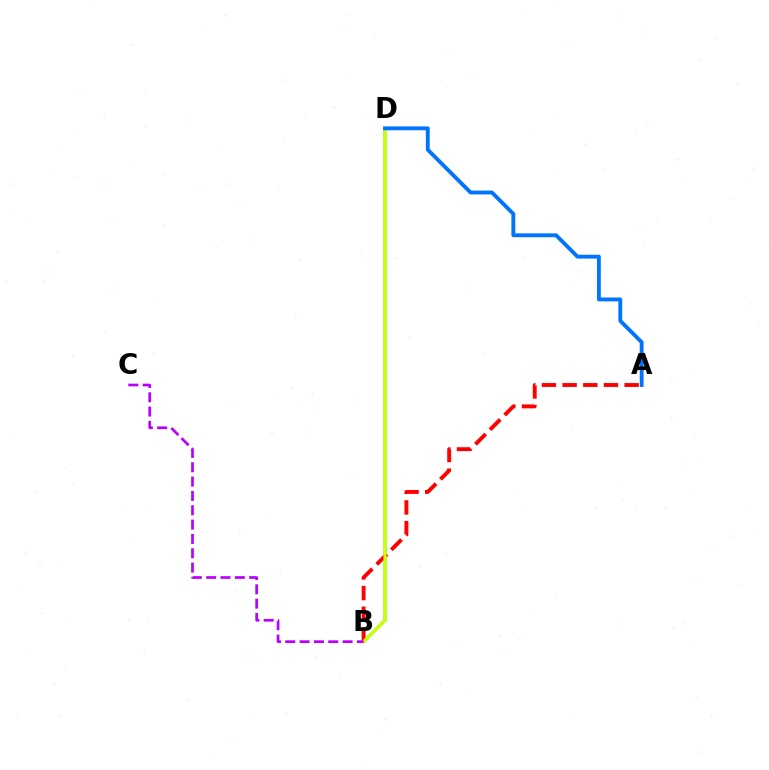{('B', 'D'): [{'color': '#00ff5c', 'line_style': 'solid', 'thickness': 2.22}, {'color': '#d1ff00', 'line_style': 'solid', 'thickness': 2.27}], ('A', 'B'): [{'color': '#ff0000', 'line_style': 'dashed', 'thickness': 2.81}], ('B', 'C'): [{'color': '#b900ff', 'line_style': 'dashed', 'thickness': 1.95}], ('A', 'D'): [{'color': '#0074ff', 'line_style': 'solid', 'thickness': 2.78}]}